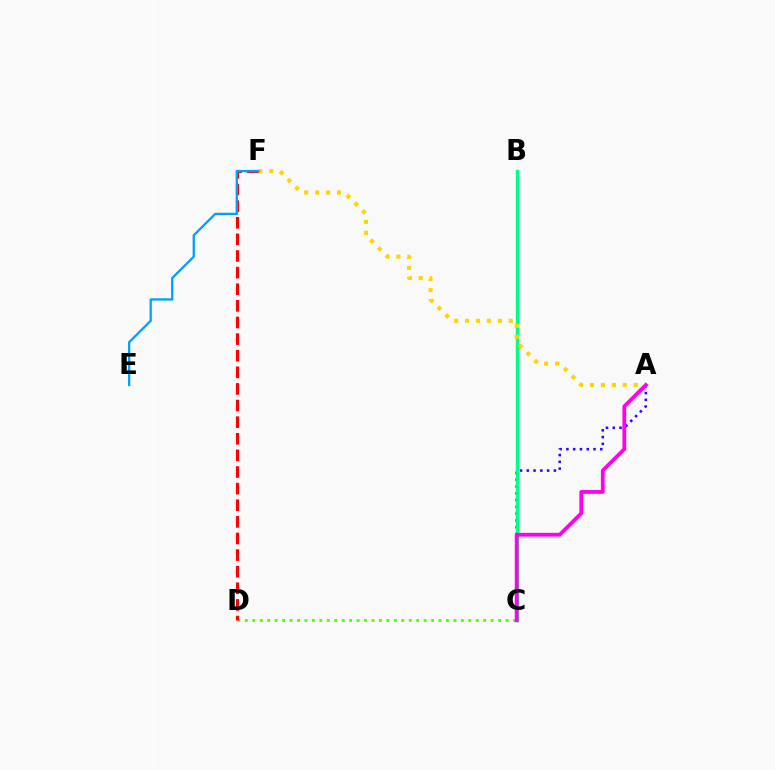{('C', 'D'): [{'color': '#4fff00', 'line_style': 'dotted', 'thickness': 2.02}], ('A', 'C'): [{'color': '#3700ff', 'line_style': 'dotted', 'thickness': 1.84}, {'color': '#ff00ed', 'line_style': 'solid', 'thickness': 2.71}], ('B', 'C'): [{'color': '#00ff86', 'line_style': 'solid', 'thickness': 2.47}], ('A', 'F'): [{'color': '#ffd500', 'line_style': 'dotted', 'thickness': 2.97}], ('D', 'F'): [{'color': '#ff0000', 'line_style': 'dashed', 'thickness': 2.26}], ('E', 'F'): [{'color': '#009eff', 'line_style': 'solid', 'thickness': 1.64}]}